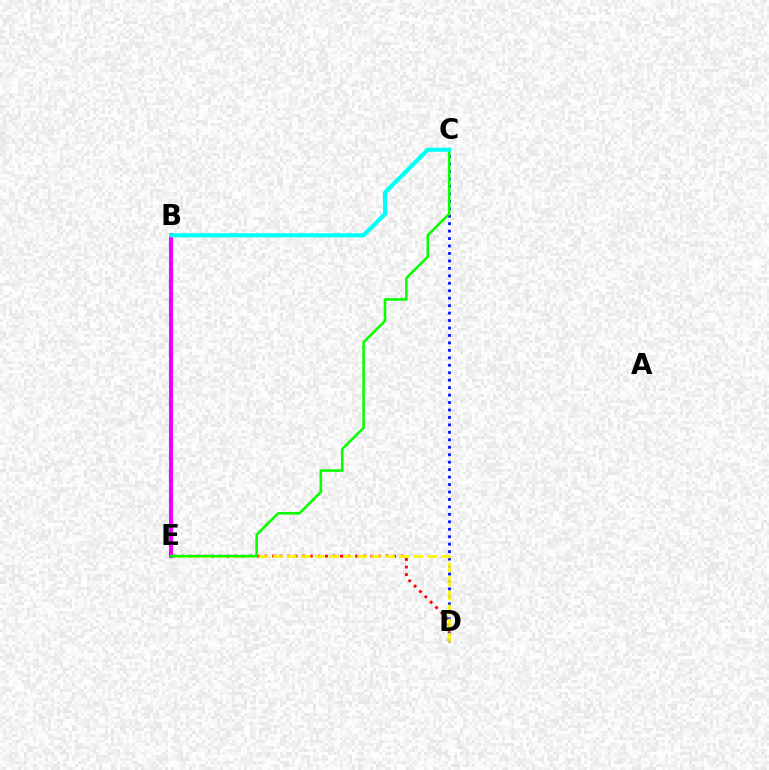{('D', 'E'): [{'color': '#ff0000', 'line_style': 'dotted', 'thickness': 2.06}, {'color': '#fcf500', 'line_style': 'dashed', 'thickness': 1.91}], ('C', 'D'): [{'color': '#0010ff', 'line_style': 'dotted', 'thickness': 2.03}], ('B', 'E'): [{'color': '#ee00ff', 'line_style': 'solid', 'thickness': 2.91}], ('C', 'E'): [{'color': '#08ff00', 'line_style': 'solid', 'thickness': 1.85}], ('B', 'C'): [{'color': '#00fff6', 'line_style': 'solid', 'thickness': 2.98}]}